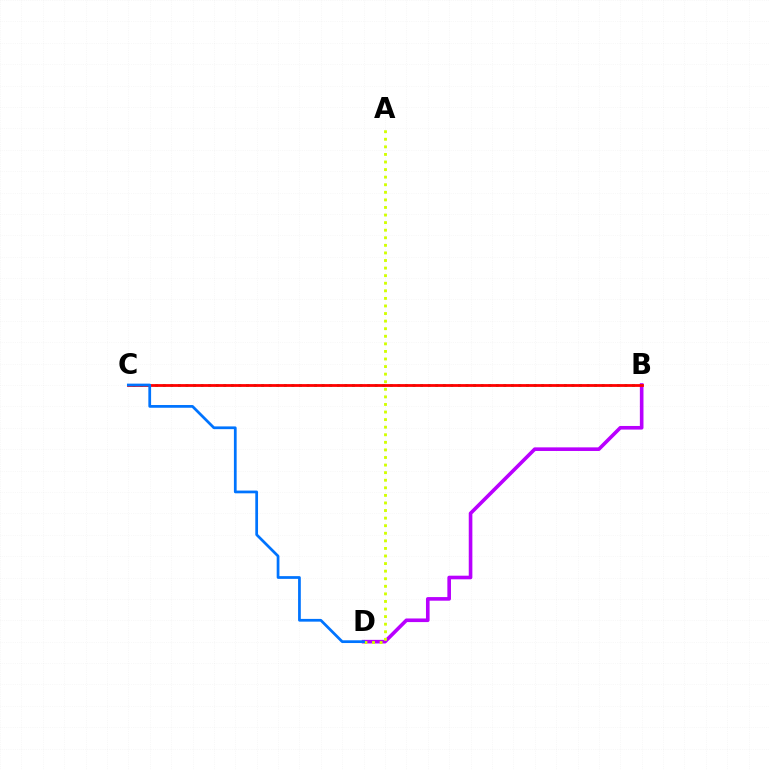{('B', 'C'): [{'color': '#00ff5c', 'line_style': 'dotted', 'thickness': 2.06}, {'color': '#ff0000', 'line_style': 'solid', 'thickness': 2.02}], ('B', 'D'): [{'color': '#b900ff', 'line_style': 'solid', 'thickness': 2.6}], ('A', 'D'): [{'color': '#d1ff00', 'line_style': 'dotted', 'thickness': 2.06}], ('C', 'D'): [{'color': '#0074ff', 'line_style': 'solid', 'thickness': 1.97}]}